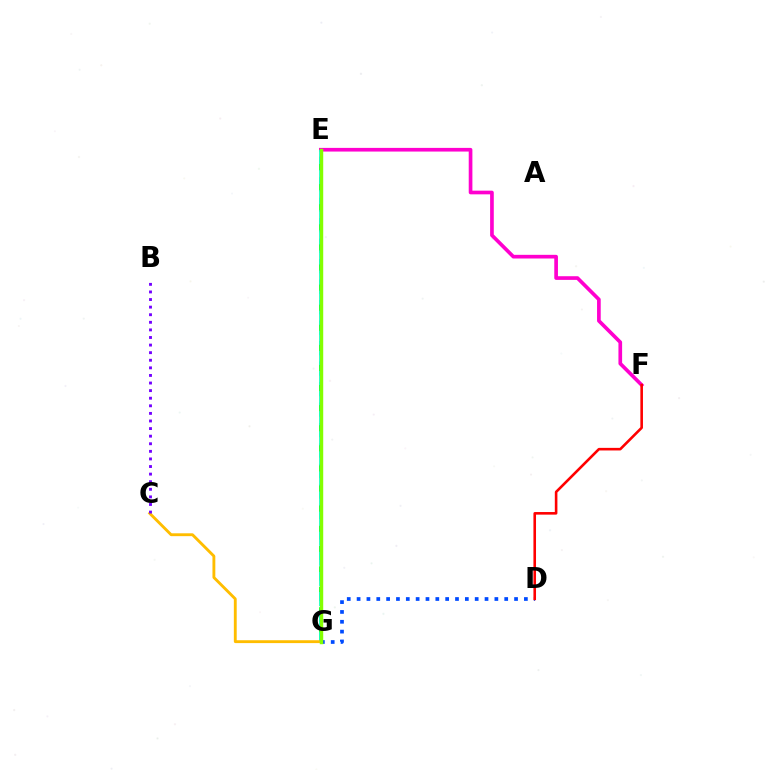{('D', 'G'): [{'color': '#004bff', 'line_style': 'dotted', 'thickness': 2.67}], ('E', 'F'): [{'color': '#ff00cf', 'line_style': 'solid', 'thickness': 2.64}], ('E', 'G'): [{'color': '#00ff39', 'line_style': 'dashed', 'thickness': 2.78}, {'color': '#00fff6', 'line_style': 'dashed', 'thickness': 2.73}, {'color': '#84ff00', 'line_style': 'solid', 'thickness': 2.47}], ('C', 'G'): [{'color': '#ffbd00', 'line_style': 'solid', 'thickness': 2.06}], ('D', 'F'): [{'color': '#ff0000', 'line_style': 'solid', 'thickness': 1.87}], ('B', 'C'): [{'color': '#7200ff', 'line_style': 'dotted', 'thickness': 2.06}]}